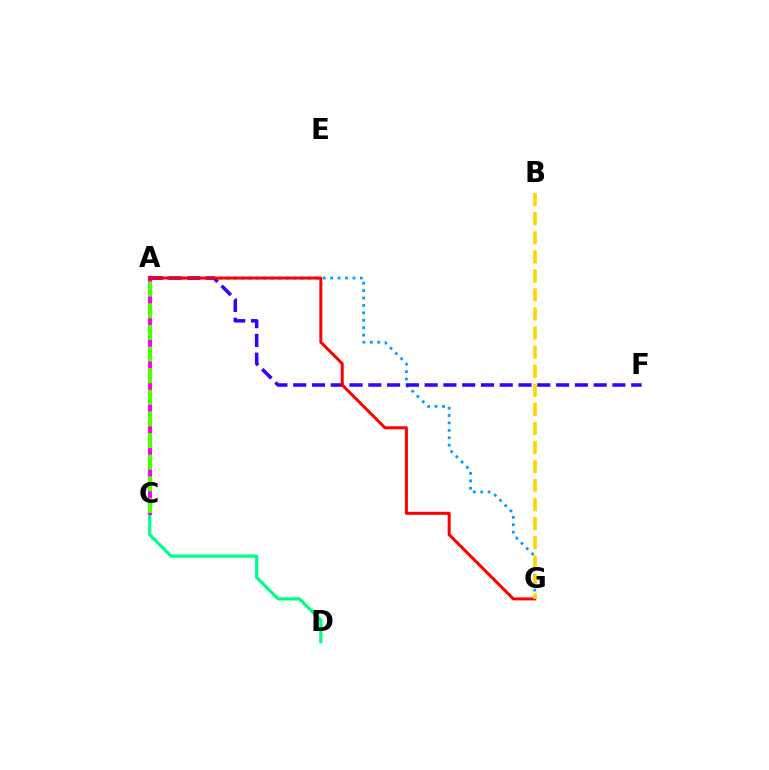{('A', 'D'): [{'color': '#00ff86', 'line_style': 'solid', 'thickness': 2.33}], ('A', 'C'): [{'color': '#ff00ed', 'line_style': 'solid', 'thickness': 2.98}, {'color': '#4fff00', 'line_style': 'dashed', 'thickness': 2.94}], ('A', 'G'): [{'color': '#009eff', 'line_style': 'dotted', 'thickness': 2.02}, {'color': '#ff0000', 'line_style': 'solid', 'thickness': 2.17}], ('A', 'F'): [{'color': '#3700ff', 'line_style': 'dashed', 'thickness': 2.55}], ('B', 'G'): [{'color': '#ffd500', 'line_style': 'dashed', 'thickness': 2.59}]}